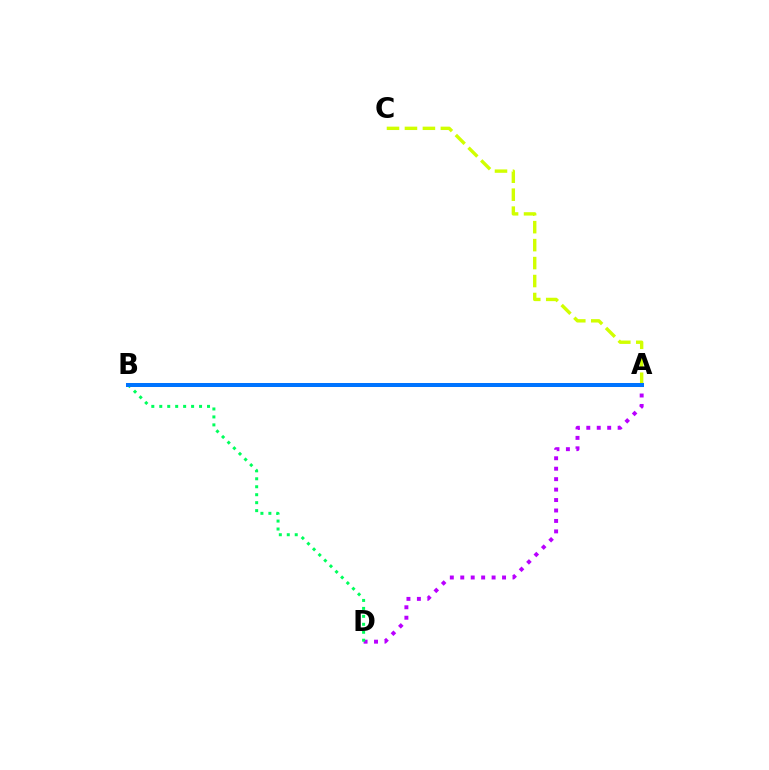{('A', 'C'): [{'color': '#d1ff00', 'line_style': 'dashed', 'thickness': 2.44}], ('A', 'D'): [{'color': '#b900ff', 'line_style': 'dotted', 'thickness': 2.84}], ('A', 'B'): [{'color': '#ff0000', 'line_style': 'dashed', 'thickness': 1.57}, {'color': '#0074ff', 'line_style': 'solid', 'thickness': 2.89}], ('B', 'D'): [{'color': '#00ff5c', 'line_style': 'dotted', 'thickness': 2.16}]}